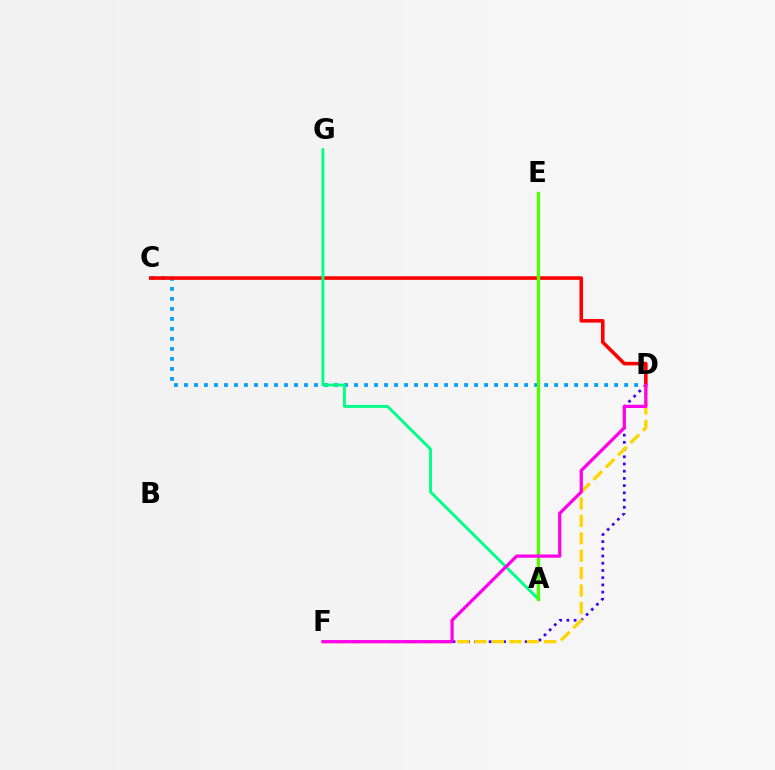{('C', 'D'): [{'color': '#009eff', 'line_style': 'dotted', 'thickness': 2.72}, {'color': '#ff0000', 'line_style': 'solid', 'thickness': 2.58}], ('D', 'F'): [{'color': '#3700ff', 'line_style': 'dotted', 'thickness': 1.96}, {'color': '#ffd500', 'line_style': 'dashed', 'thickness': 2.36}, {'color': '#ff00ed', 'line_style': 'solid', 'thickness': 2.33}], ('A', 'G'): [{'color': '#00ff86', 'line_style': 'solid', 'thickness': 2.09}], ('A', 'E'): [{'color': '#4fff00', 'line_style': 'solid', 'thickness': 2.36}]}